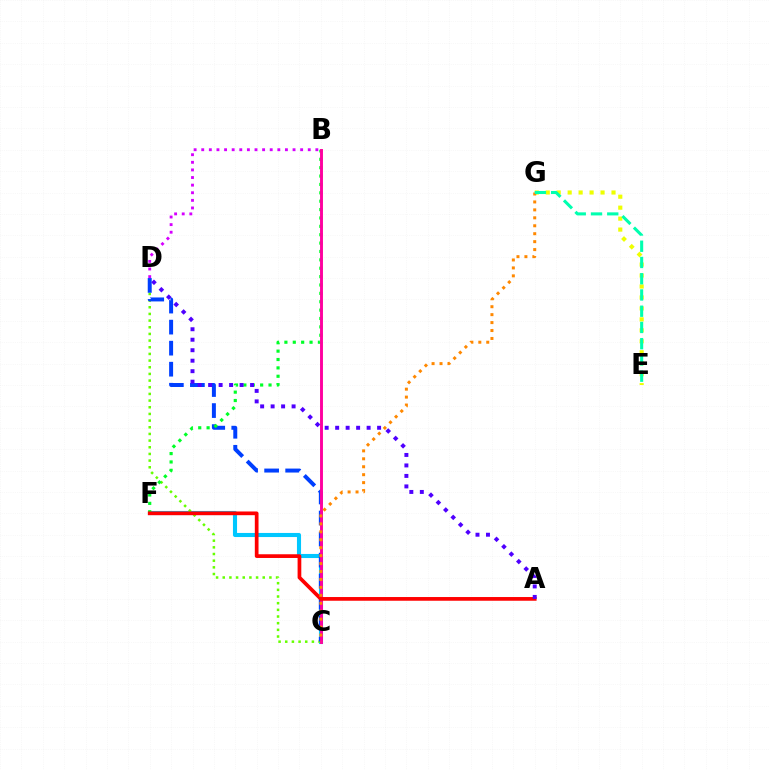{('E', 'G'): [{'color': '#eeff00', 'line_style': 'dotted', 'thickness': 2.98}, {'color': '#00ffaf', 'line_style': 'dashed', 'thickness': 2.21}], ('C', 'F'): [{'color': '#00c7ff', 'line_style': 'solid', 'thickness': 2.95}], ('C', 'D'): [{'color': '#66ff00', 'line_style': 'dotted', 'thickness': 1.81}, {'color': '#003fff', 'line_style': 'dashed', 'thickness': 2.86}], ('B', 'D'): [{'color': '#d600ff', 'line_style': 'dotted', 'thickness': 2.07}], ('B', 'F'): [{'color': '#00ff27', 'line_style': 'dotted', 'thickness': 2.28}], ('B', 'C'): [{'color': '#ff00a0', 'line_style': 'solid', 'thickness': 2.1}], ('A', 'F'): [{'color': '#ff0000', 'line_style': 'solid', 'thickness': 2.67}], ('A', 'D'): [{'color': '#4f00ff', 'line_style': 'dotted', 'thickness': 2.85}], ('C', 'G'): [{'color': '#ff8800', 'line_style': 'dotted', 'thickness': 2.16}]}